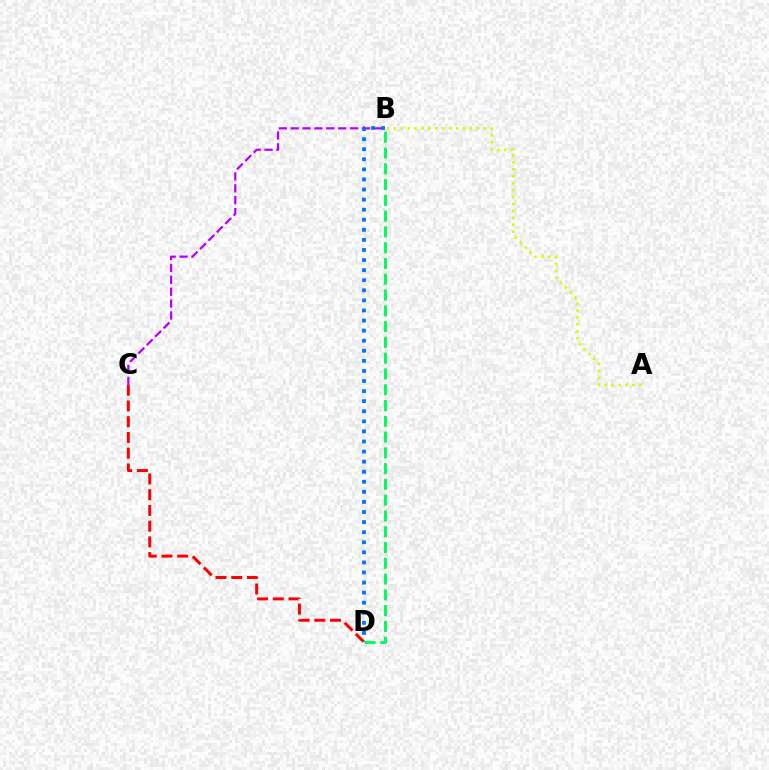{('A', 'B'): [{'color': '#d1ff00', 'line_style': 'dotted', 'thickness': 1.88}], ('B', 'C'): [{'color': '#b900ff', 'line_style': 'dashed', 'thickness': 1.61}], ('C', 'D'): [{'color': '#ff0000', 'line_style': 'dashed', 'thickness': 2.14}], ('B', 'D'): [{'color': '#0074ff', 'line_style': 'dotted', 'thickness': 2.74}, {'color': '#00ff5c', 'line_style': 'dashed', 'thickness': 2.14}]}